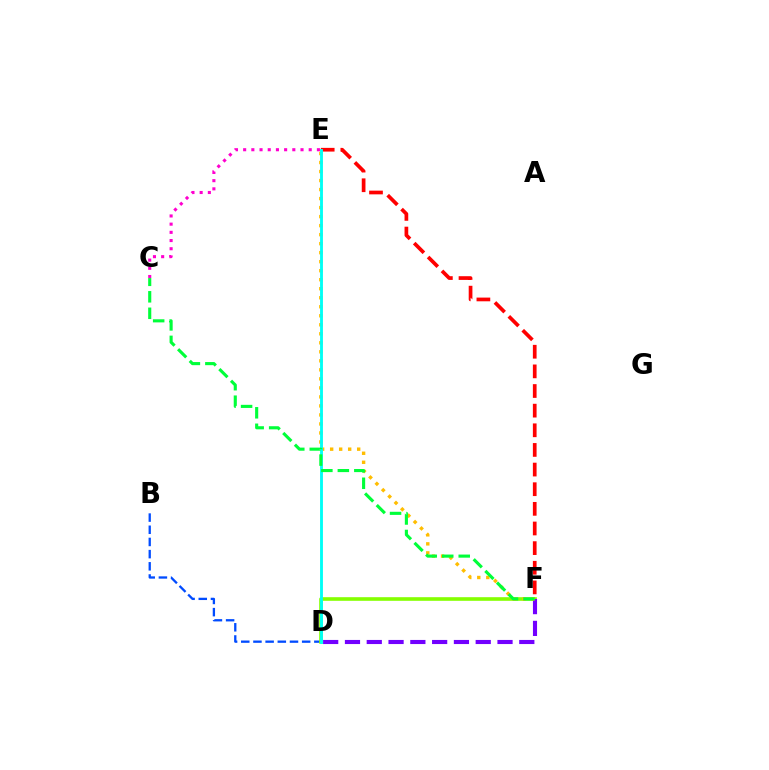{('B', 'D'): [{'color': '#004bff', 'line_style': 'dashed', 'thickness': 1.65}], ('D', 'F'): [{'color': '#84ff00', 'line_style': 'solid', 'thickness': 2.6}, {'color': '#7200ff', 'line_style': 'dashed', 'thickness': 2.96}], ('E', 'F'): [{'color': '#ffbd00', 'line_style': 'dotted', 'thickness': 2.45}, {'color': '#ff0000', 'line_style': 'dashed', 'thickness': 2.67}], ('D', 'E'): [{'color': '#00fff6', 'line_style': 'solid', 'thickness': 2.06}], ('C', 'E'): [{'color': '#ff00cf', 'line_style': 'dotted', 'thickness': 2.23}], ('C', 'F'): [{'color': '#00ff39', 'line_style': 'dashed', 'thickness': 2.24}]}